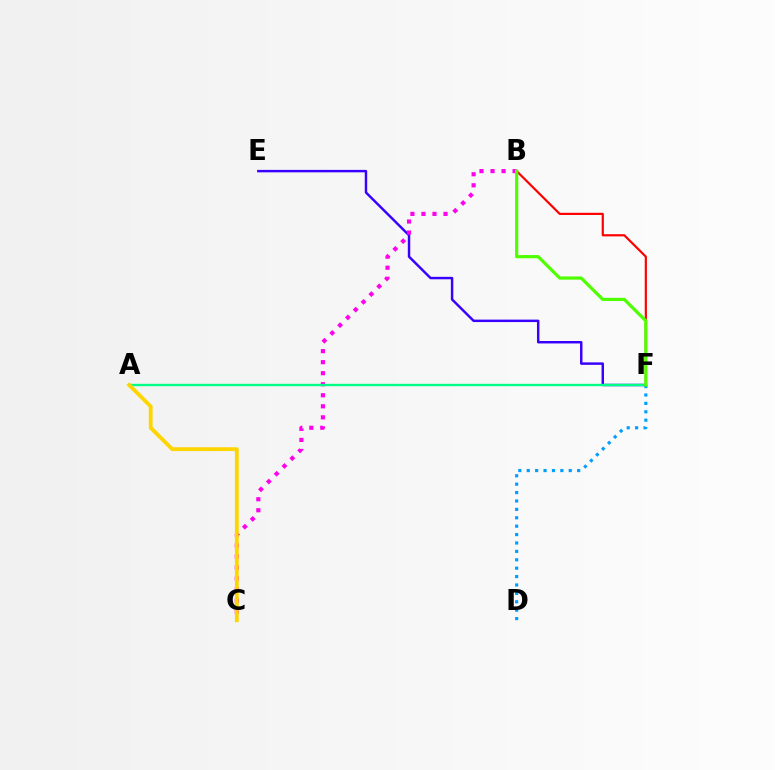{('E', 'F'): [{'color': '#3700ff', 'line_style': 'solid', 'thickness': 1.76}], ('B', 'F'): [{'color': '#ff0000', 'line_style': 'solid', 'thickness': 1.58}, {'color': '#4fff00', 'line_style': 'solid', 'thickness': 2.31}], ('B', 'C'): [{'color': '#ff00ed', 'line_style': 'dotted', 'thickness': 3.0}], ('A', 'F'): [{'color': '#00ff86', 'line_style': 'solid', 'thickness': 1.71}], ('A', 'C'): [{'color': '#ffd500', 'line_style': 'solid', 'thickness': 2.75}], ('D', 'F'): [{'color': '#009eff', 'line_style': 'dotted', 'thickness': 2.28}]}